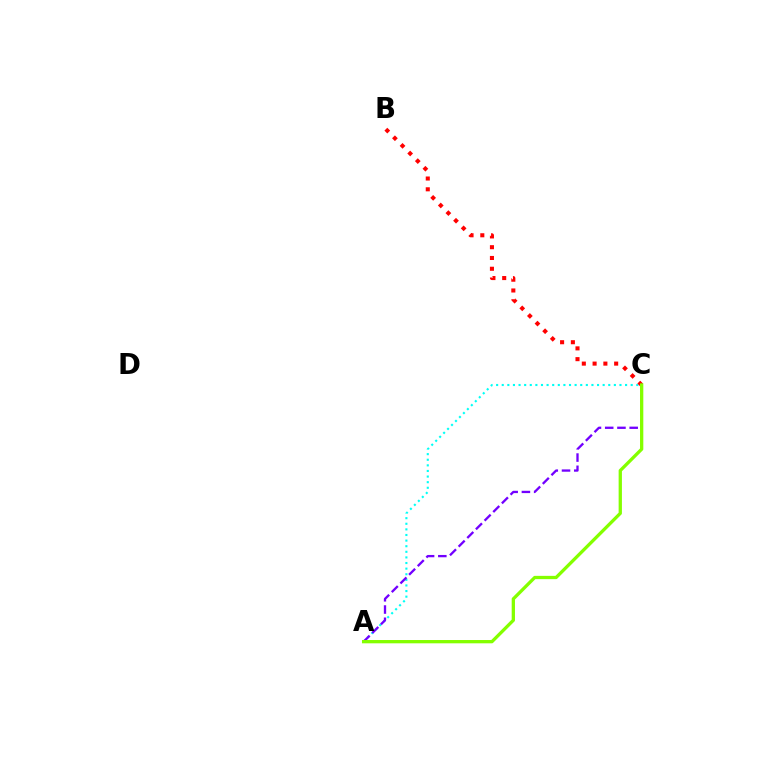{('A', 'C'): [{'color': '#00fff6', 'line_style': 'dotted', 'thickness': 1.52}, {'color': '#7200ff', 'line_style': 'dashed', 'thickness': 1.66}, {'color': '#84ff00', 'line_style': 'solid', 'thickness': 2.37}], ('B', 'C'): [{'color': '#ff0000', 'line_style': 'dotted', 'thickness': 2.93}]}